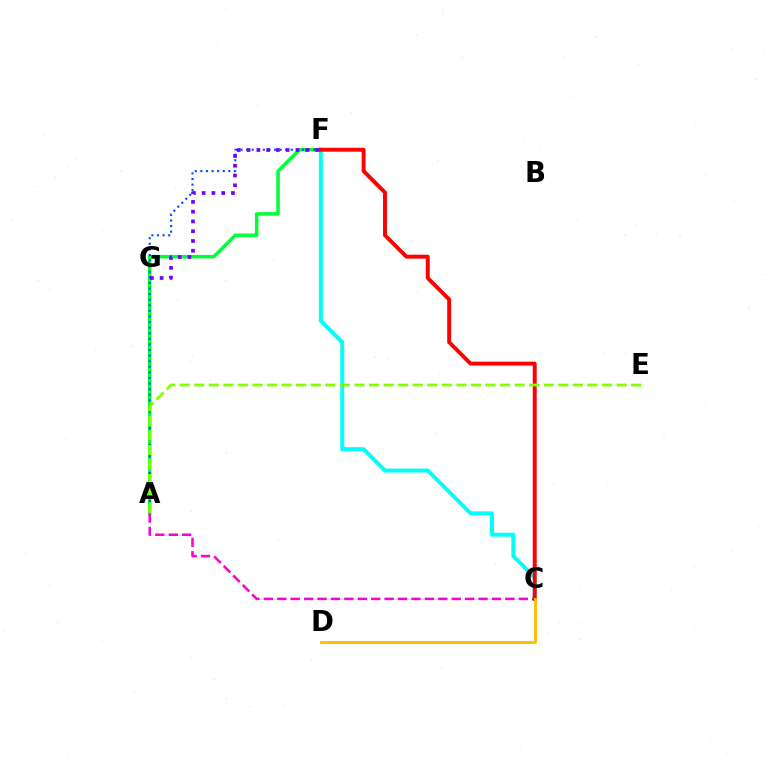{('C', 'F'): [{'color': '#00fff6', 'line_style': 'solid', 'thickness': 2.85}, {'color': '#ff0000', 'line_style': 'solid', 'thickness': 2.83}], ('A', 'F'): [{'color': '#00ff39', 'line_style': 'solid', 'thickness': 2.53}, {'color': '#004bff', 'line_style': 'dotted', 'thickness': 1.52}], ('A', 'C'): [{'color': '#ff00cf', 'line_style': 'dashed', 'thickness': 1.82}], ('F', 'G'): [{'color': '#7200ff', 'line_style': 'dotted', 'thickness': 2.65}], ('A', 'E'): [{'color': '#84ff00', 'line_style': 'dashed', 'thickness': 1.98}], ('C', 'D'): [{'color': '#ffbd00', 'line_style': 'solid', 'thickness': 2.04}]}